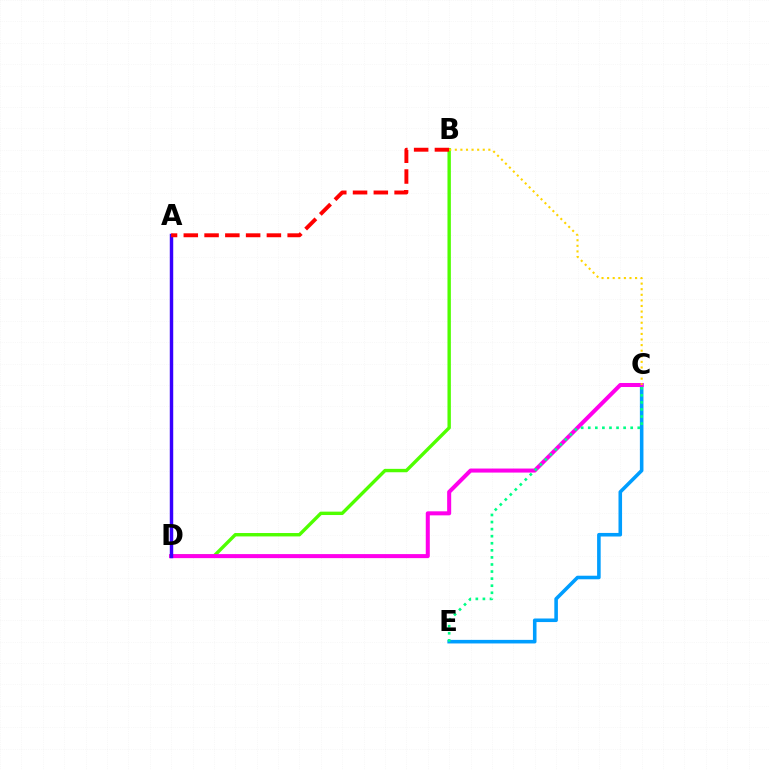{('B', 'D'): [{'color': '#4fff00', 'line_style': 'solid', 'thickness': 2.44}], ('C', 'E'): [{'color': '#009eff', 'line_style': 'solid', 'thickness': 2.57}, {'color': '#00ff86', 'line_style': 'dotted', 'thickness': 1.92}], ('C', 'D'): [{'color': '#ff00ed', 'line_style': 'solid', 'thickness': 2.9}], ('A', 'D'): [{'color': '#3700ff', 'line_style': 'solid', 'thickness': 2.48}], ('A', 'B'): [{'color': '#ff0000', 'line_style': 'dashed', 'thickness': 2.82}], ('B', 'C'): [{'color': '#ffd500', 'line_style': 'dotted', 'thickness': 1.52}]}